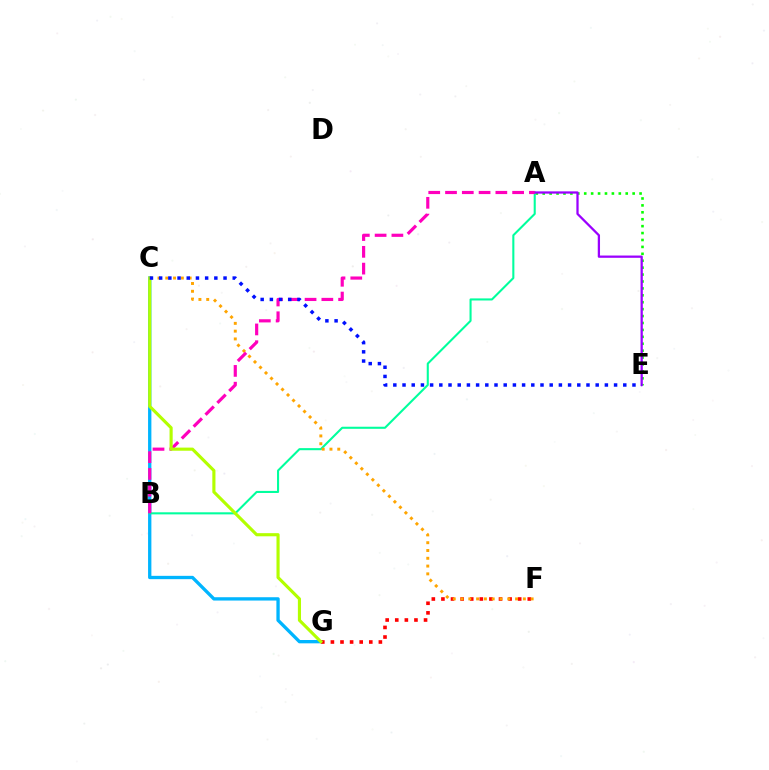{('C', 'G'): [{'color': '#00b5ff', 'line_style': 'solid', 'thickness': 2.39}, {'color': '#b3ff00', 'line_style': 'solid', 'thickness': 2.25}], ('A', 'E'): [{'color': '#08ff00', 'line_style': 'dotted', 'thickness': 1.88}, {'color': '#9b00ff', 'line_style': 'solid', 'thickness': 1.63}], ('A', 'B'): [{'color': '#00ff9d', 'line_style': 'solid', 'thickness': 1.5}, {'color': '#ff00bd', 'line_style': 'dashed', 'thickness': 2.28}], ('F', 'G'): [{'color': '#ff0000', 'line_style': 'dotted', 'thickness': 2.61}], ('C', 'F'): [{'color': '#ffa500', 'line_style': 'dotted', 'thickness': 2.12}], ('C', 'E'): [{'color': '#0010ff', 'line_style': 'dotted', 'thickness': 2.5}]}